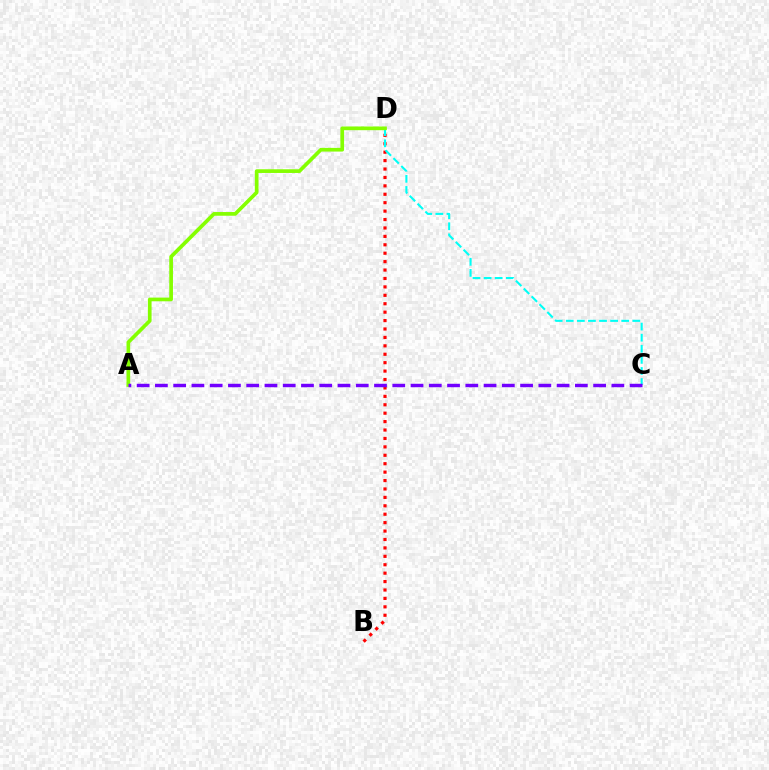{('B', 'D'): [{'color': '#ff0000', 'line_style': 'dotted', 'thickness': 2.29}], ('C', 'D'): [{'color': '#00fff6', 'line_style': 'dashed', 'thickness': 1.51}], ('A', 'D'): [{'color': '#84ff00', 'line_style': 'solid', 'thickness': 2.66}], ('A', 'C'): [{'color': '#7200ff', 'line_style': 'dashed', 'thickness': 2.48}]}